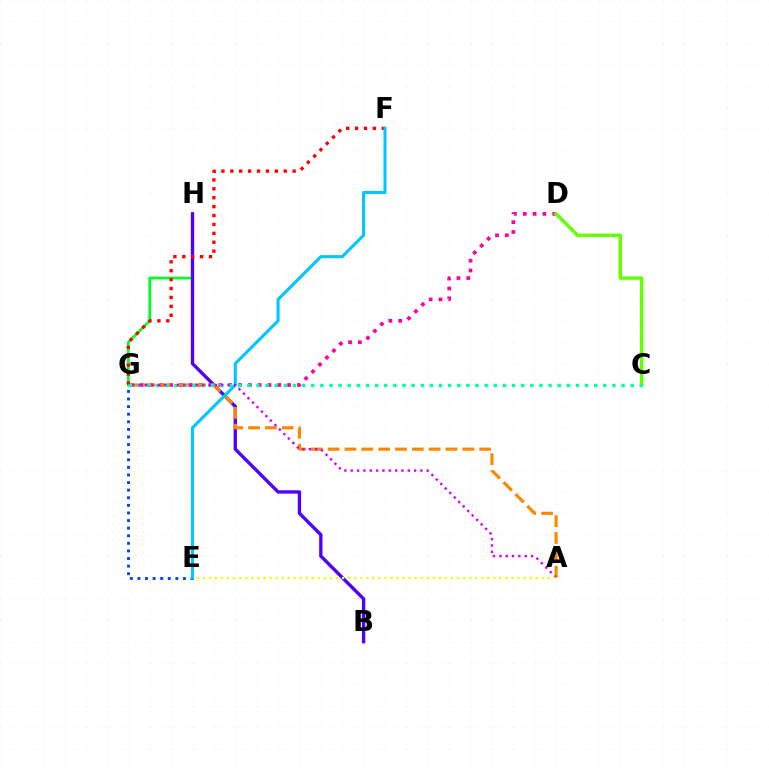{('G', 'H'): [{'color': '#00ff27', 'line_style': 'solid', 'thickness': 1.97}], ('B', 'H'): [{'color': '#4f00ff', 'line_style': 'solid', 'thickness': 2.41}], ('D', 'G'): [{'color': '#ff00a0', 'line_style': 'dotted', 'thickness': 2.67}], ('C', 'D'): [{'color': '#66ff00', 'line_style': 'solid', 'thickness': 2.5}], ('A', 'G'): [{'color': '#ff8800', 'line_style': 'dashed', 'thickness': 2.29}, {'color': '#d600ff', 'line_style': 'dotted', 'thickness': 1.72}], ('E', 'G'): [{'color': '#003fff', 'line_style': 'dotted', 'thickness': 2.06}], ('F', 'G'): [{'color': '#ff0000', 'line_style': 'dotted', 'thickness': 2.42}], ('C', 'G'): [{'color': '#00ffaf', 'line_style': 'dotted', 'thickness': 2.48}], ('E', 'F'): [{'color': '#00c7ff', 'line_style': 'solid', 'thickness': 2.23}], ('A', 'E'): [{'color': '#eeff00', 'line_style': 'dotted', 'thickness': 1.64}]}